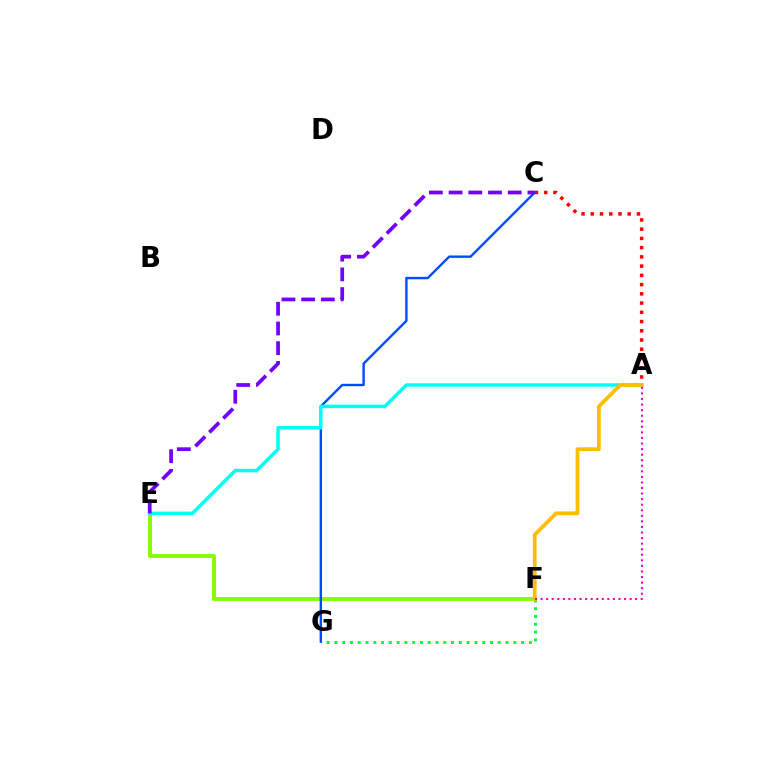{('A', 'C'): [{'color': '#ff0000', 'line_style': 'dotted', 'thickness': 2.51}], ('F', 'G'): [{'color': '#00ff39', 'line_style': 'dotted', 'thickness': 2.11}], ('E', 'F'): [{'color': '#84ff00', 'line_style': 'solid', 'thickness': 2.78}], ('C', 'G'): [{'color': '#004bff', 'line_style': 'solid', 'thickness': 1.72}], ('A', 'E'): [{'color': '#00fff6', 'line_style': 'solid', 'thickness': 2.5}], ('C', 'E'): [{'color': '#7200ff', 'line_style': 'dashed', 'thickness': 2.68}], ('A', 'F'): [{'color': '#ffbd00', 'line_style': 'solid', 'thickness': 2.72}, {'color': '#ff00cf', 'line_style': 'dotted', 'thickness': 1.51}]}